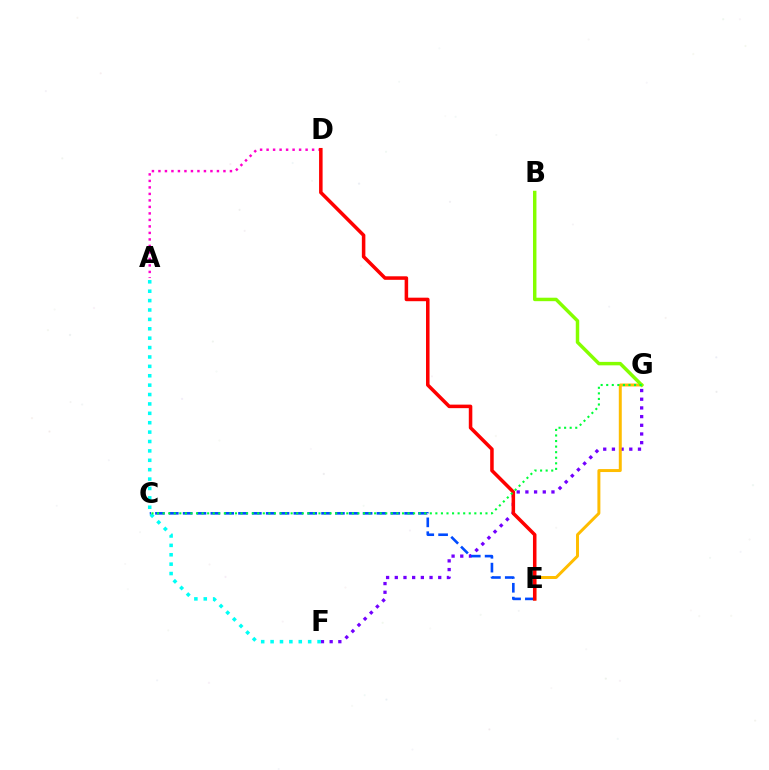{('F', 'G'): [{'color': '#7200ff', 'line_style': 'dotted', 'thickness': 2.36}], ('E', 'G'): [{'color': '#ffbd00', 'line_style': 'solid', 'thickness': 2.14}], ('C', 'E'): [{'color': '#004bff', 'line_style': 'dashed', 'thickness': 1.88}], ('A', 'D'): [{'color': '#ff00cf', 'line_style': 'dotted', 'thickness': 1.77}], ('A', 'F'): [{'color': '#00fff6', 'line_style': 'dotted', 'thickness': 2.55}], ('B', 'G'): [{'color': '#84ff00', 'line_style': 'solid', 'thickness': 2.49}], ('D', 'E'): [{'color': '#ff0000', 'line_style': 'solid', 'thickness': 2.54}], ('C', 'G'): [{'color': '#00ff39', 'line_style': 'dotted', 'thickness': 1.51}]}